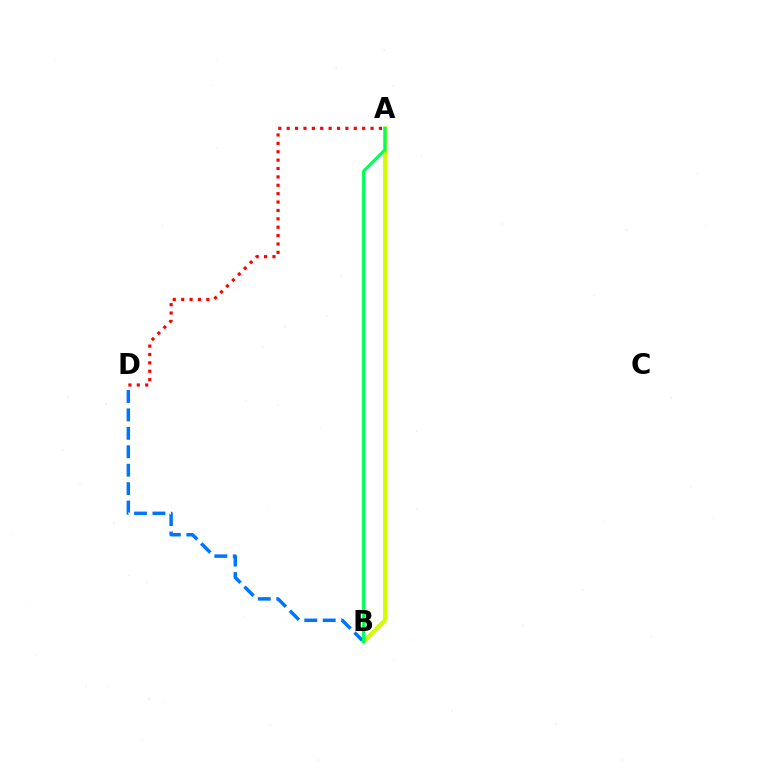{('A', 'D'): [{'color': '#ff0000', 'line_style': 'dotted', 'thickness': 2.28}], ('B', 'D'): [{'color': '#0074ff', 'line_style': 'dashed', 'thickness': 2.5}], ('A', 'B'): [{'color': '#b900ff', 'line_style': 'dashed', 'thickness': 2.4}, {'color': '#d1ff00', 'line_style': 'solid', 'thickness': 2.89}, {'color': '#00ff5c', 'line_style': 'solid', 'thickness': 2.22}]}